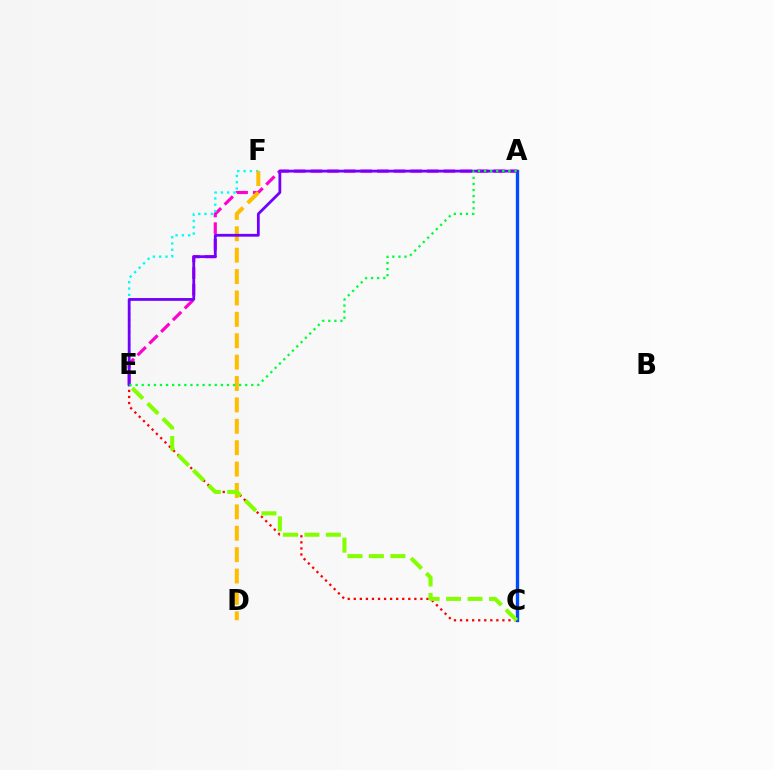{('C', 'E'): [{'color': '#ff0000', 'line_style': 'dotted', 'thickness': 1.65}, {'color': '#84ff00', 'line_style': 'dashed', 'thickness': 2.92}], ('A', 'E'): [{'color': '#ff00cf', 'line_style': 'dashed', 'thickness': 2.26}, {'color': '#7200ff', 'line_style': 'solid', 'thickness': 2.01}, {'color': '#00ff39', 'line_style': 'dotted', 'thickness': 1.65}], ('E', 'F'): [{'color': '#00fff6', 'line_style': 'dotted', 'thickness': 1.71}], ('D', 'F'): [{'color': '#ffbd00', 'line_style': 'dashed', 'thickness': 2.91}], ('A', 'C'): [{'color': '#004bff', 'line_style': 'solid', 'thickness': 2.4}]}